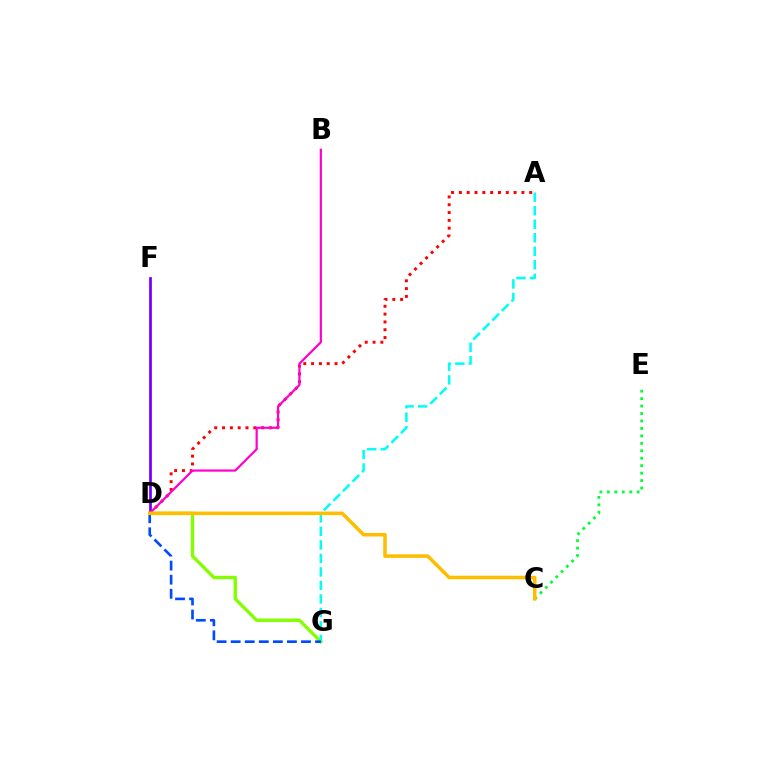{('D', 'F'): [{'color': '#7200ff', 'line_style': 'solid', 'thickness': 1.97}], ('D', 'G'): [{'color': '#84ff00', 'line_style': 'solid', 'thickness': 2.43}, {'color': '#004bff', 'line_style': 'dashed', 'thickness': 1.91}], ('A', 'D'): [{'color': '#ff0000', 'line_style': 'dotted', 'thickness': 2.12}], ('C', 'E'): [{'color': '#00ff39', 'line_style': 'dotted', 'thickness': 2.02}], ('B', 'D'): [{'color': '#ff00cf', 'line_style': 'solid', 'thickness': 1.59}], ('A', 'G'): [{'color': '#00fff6', 'line_style': 'dashed', 'thickness': 1.84}], ('C', 'D'): [{'color': '#ffbd00', 'line_style': 'solid', 'thickness': 2.55}]}